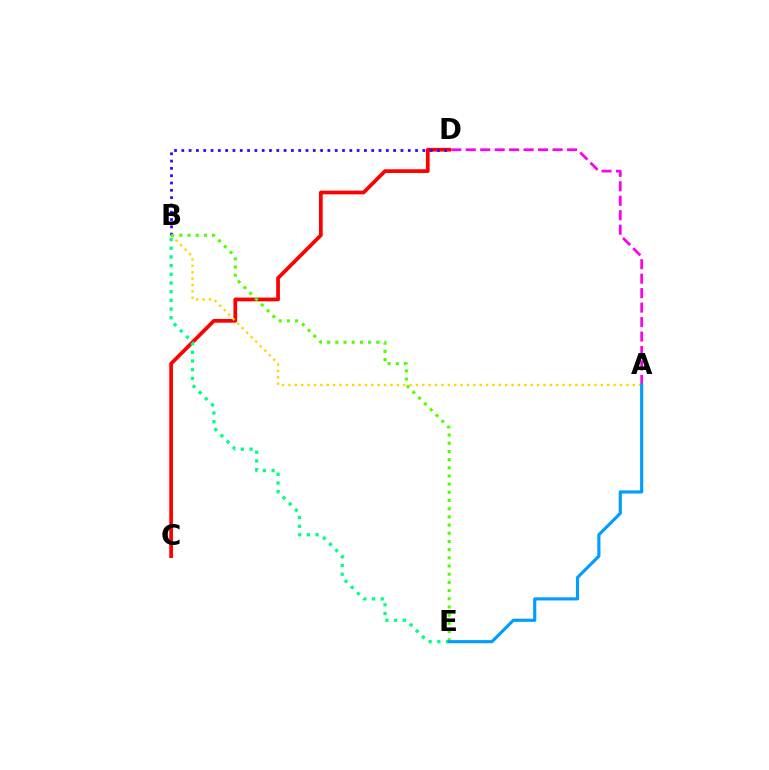{('C', 'D'): [{'color': '#ff0000', 'line_style': 'solid', 'thickness': 2.68}], ('B', 'E'): [{'color': '#00ff86', 'line_style': 'dotted', 'thickness': 2.36}, {'color': '#4fff00', 'line_style': 'dotted', 'thickness': 2.22}], ('A', 'D'): [{'color': '#ff00ed', 'line_style': 'dashed', 'thickness': 1.97}], ('B', 'D'): [{'color': '#3700ff', 'line_style': 'dotted', 'thickness': 1.98}], ('A', 'B'): [{'color': '#ffd500', 'line_style': 'dotted', 'thickness': 1.73}], ('A', 'E'): [{'color': '#009eff', 'line_style': 'solid', 'thickness': 2.26}]}